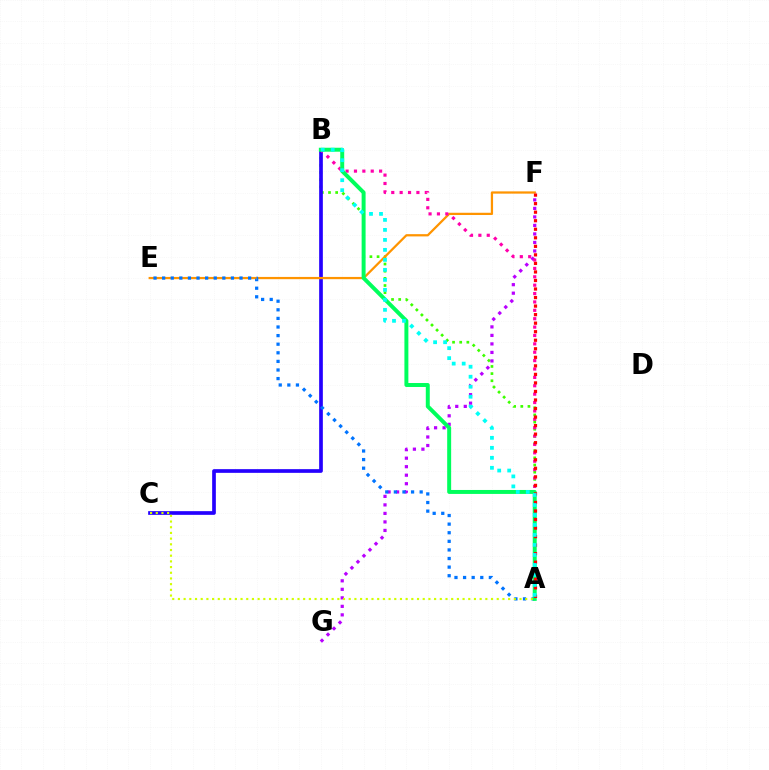{('A', 'B'): [{'color': '#3dff00', 'line_style': 'dotted', 'thickness': 1.94}, {'color': '#ff00ac', 'line_style': 'dotted', 'thickness': 2.28}, {'color': '#00ff5c', 'line_style': 'solid', 'thickness': 2.85}, {'color': '#00fff6', 'line_style': 'dotted', 'thickness': 2.72}], ('B', 'C'): [{'color': '#2500ff', 'line_style': 'solid', 'thickness': 2.65}], ('F', 'G'): [{'color': '#b900ff', 'line_style': 'dotted', 'thickness': 2.31}], ('E', 'F'): [{'color': '#ff9400', 'line_style': 'solid', 'thickness': 1.62}], ('A', 'E'): [{'color': '#0074ff', 'line_style': 'dotted', 'thickness': 2.34}], ('A', 'C'): [{'color': '#d1ff00', 'line_style': 'dotted', 'thickness': 1.55}], ('A', 'F'): [{'color': '#ff0000', 'line_style': 'dotted', 'thickness': 2.32}]}